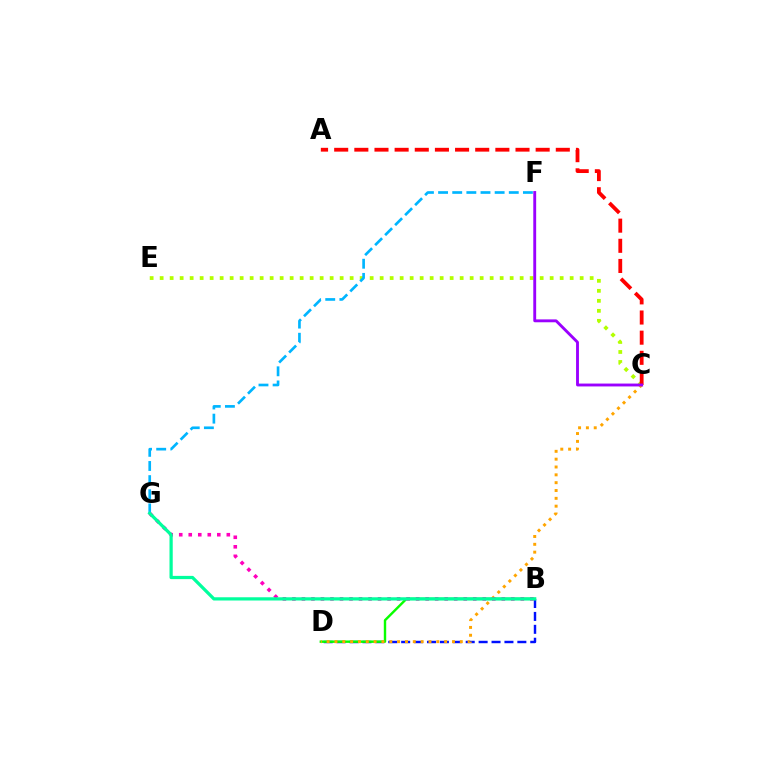{('C', 'E'): [{'color': '#b3ff00', 'line_style': 'dotted', 'thickness': 2.72}], ('B', 'D'): [{'color': '#0010ff', 'line_style': 'dashed', 'thickness': 1.75}, {'color': '#08ff00', 'line_style': 'solid', 'thickness': 1.74}], ('C', 'D'): [{'color': '#ffa500', 'line_style': 'dotted', 'thickness': 2.13}], ('F', 'G'): [{'color': '#00b5ff', 'line_style': 'dashed', 'thickness': 1.92}], ('B', 'G'): [{'color': '#ff00bd', 'line_style': 'dotted', 'thickness': 2.59}, {'color': '#00ff9d', 'line_style': 'solid', 'thickness': 2.33}], ('A', 'C'): [{'color': '#ff0000', 'line_style': 'dashed', 'thickness': 2.74}], ('C', 'F'): [{'color': '#9b00ff', 'line_style': 'solid', 'thickness': 2.07}]}